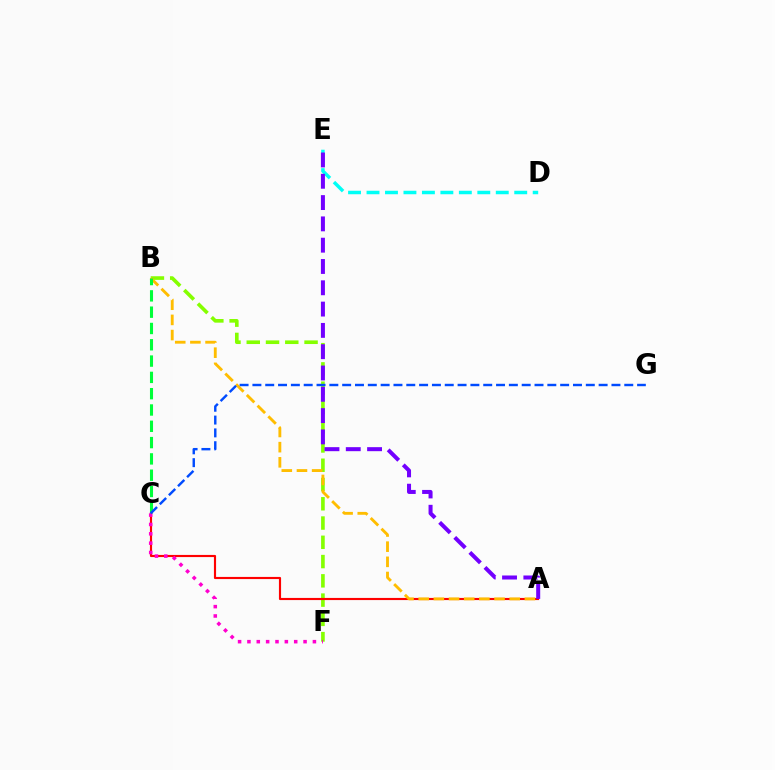{('B', 'F'): [{'color': '#84ff00', 'line_style': 'dashed', 'thickness': 2.62}], ('A', 'C'): [{'color': '#ff0000', 'line_style': 'solid', 'thickness': 1.55}], ('A', 'B'): [{'color': '#ffbd00', 'line_style': 'dashed', 'thickness': 2.06}], ('B', 'C'): [{'color': '#00ff39', 'line_style': 'dashed', 'thickness': 2.21}], ('D', 'E'): [{'color': '#00fff6', 'line_style': 'dashed', 'thickness': 2.51}], ('C', 'F'): [{'color': '#ff00cf', 'line_style': 'dotted', 'thickness': 2.54}], ('A', 'E'): [{'color': '#7200ff', 'line_style': 'dashed', 'thickness': 2.89}], ('C', 'G'): [{'color': '#004bff', 'line_style': 'dashed', 'thickness': 1.74}]}